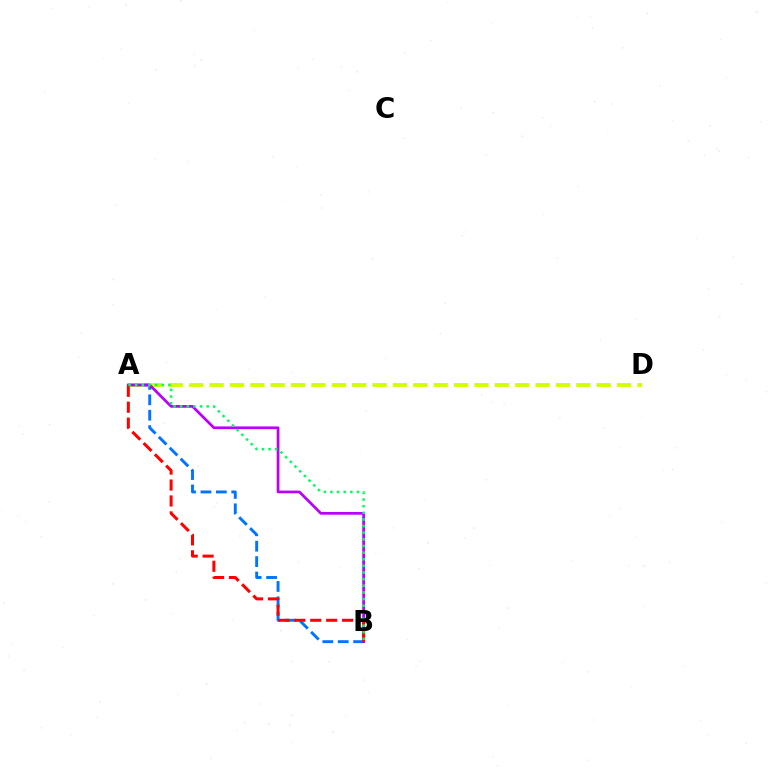{('A', 'B'): [{'color': '#0074ff', 'line_style': 'dashed', 'thickness': 2.09}, {'color': '#b900ff', 'line_style': 'solid', 'thickness': 1.96}, {'color': '#ff0000', 'line_style': 'dashed', 'thickness': 2.16}, {'color': '#00ff5c', 'line_style': 'dotted', 'thickness': 1.8}], ('A', 'D'): [{'color': '#d1ff00', 'line_style': 'dashed', 'thickness': 2.77}]}